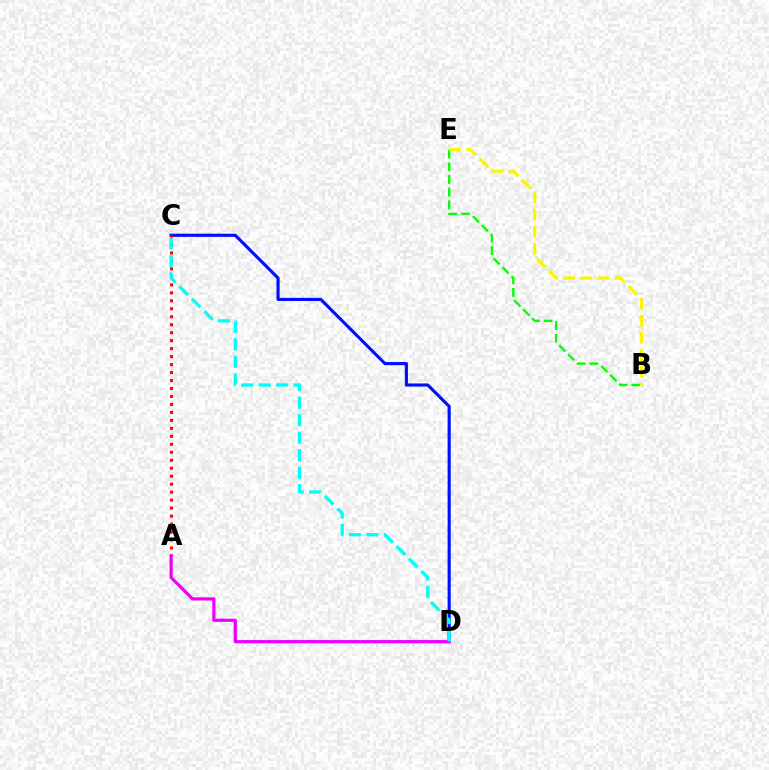{('C', 'D'): [{'color': '#0010ff', 'line_style': 'solid', 'thickness': 2.26}, {'color': '#00fff6', 'line_style': 'dashed', 'thickness': 2.38}], ('A', 'C'): [{'color': '#ff0000', 'line_style': 'dotted', 'thickness': 2.17}], ('B', 'E'): [{'color': '#08ff00', 'line_style': 'dashed', 'thickness': 1.72}, {'color': '#fcf500', 'line_style': 'dashed', 'thickness': 2.32}], ('A', 'D'): [{'color': '#ee00ff', 'line_style': 'solid', 'thickness': 2.3}]}